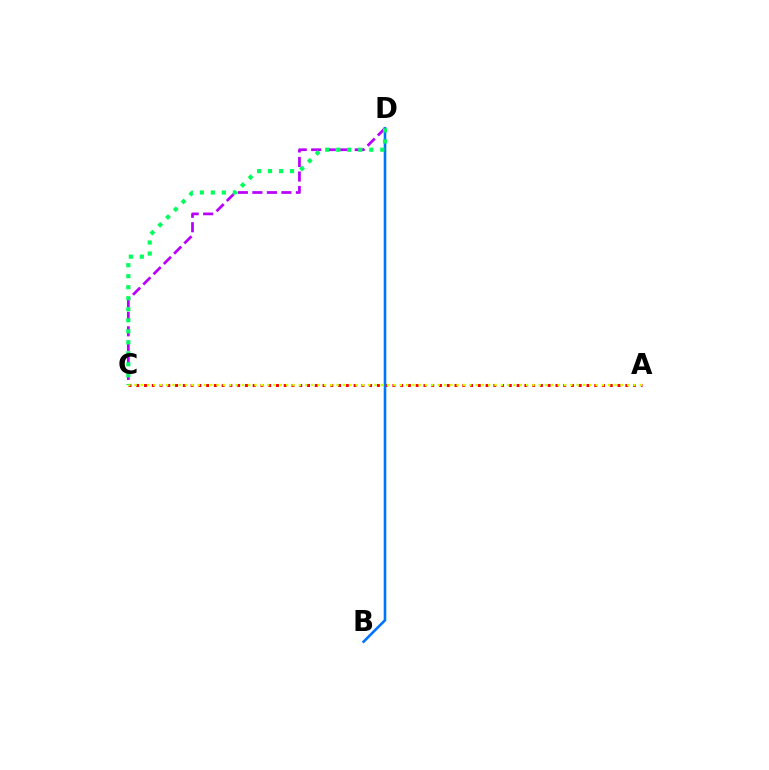{('A', 'C'): [{'color': '#ff0000', 'line_style': 'dotted', 'thickness': 2.11}, {'color': '#d1ff00', 'line_style': 'dotted', 'thickness': 1.72}], ('C', 'D'): [{'color': '#b900ff', 'line_style': 'dashed', 'thickness': 1.97}, {'color': '#00ff5c', 'line_style': 'dotted', 'thickness': 2.99}], ('B', 'D'): [{'color': '#0074ff', 'line_style': 'solid', 'thickness': 1.87}]}